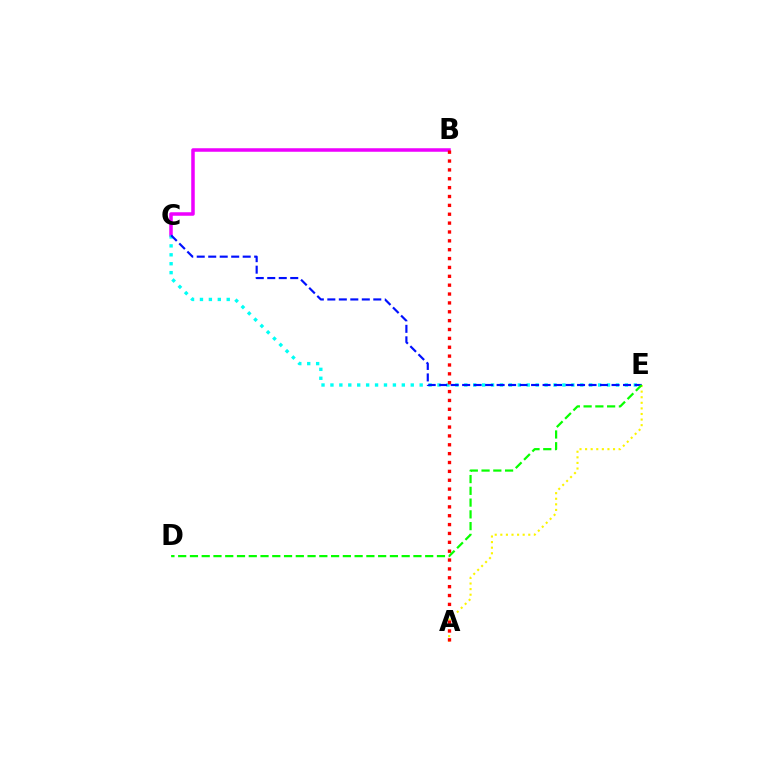{('B', 'C'): [{'color': '#ee00ff', 'line_style': 'solid', 'thickness': 2.53}], ('C', 'E'): [{'color': '#00fff6', 'line_style': 'dotted', 'thickness': 2.42}, {'color': '#0010ff', 'line_style': 'dashed', 'thickness': 1.56}], ('A', 'E'): [{'color': '#fcf500', 'line_style': 'dotted', 'thickness': 1.52}], ('A', 'B'): [{'color': '#ff0000', 'line_style': 'dotted', 'thickness': 2.41}], ('D', 'E'): [{'color': '#08ff00', 'line_style': 'dashed', 'thickness': 1.6}]}